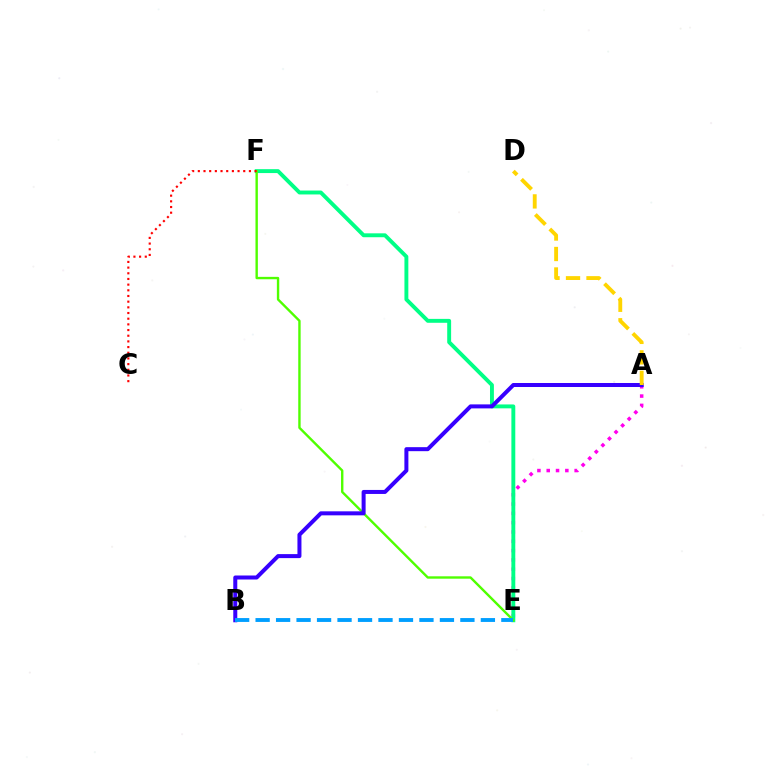{('A', 'E'): [{'color': '#ff00ed', 'line_style': 'dotted', 'thickness': 2.53}], ('E', 'F'): [{'color': '#00ff86', 'line_style': 'solid', 'thickness': 2.81}, {'color': '#4fff00', 'line_style': 'solid', 'thickness': 1.72}], ('A', 'B'): [{'color': '#3700ff', 'line_style': 'solid', 'thickness': 2.88}], ('B', 'E'): [{'color': '#009eff', 'line_style': 'dashed', 'thickness': 2.78}], ('C', 'F'): [{'color': '#ff0000', 'line_style': 'dotted', 'thickness': 1.54}], ('A', 'D'): [{'color': '#ffd500', 'line_style': 'dashed', 'thickness': 2.78}]}